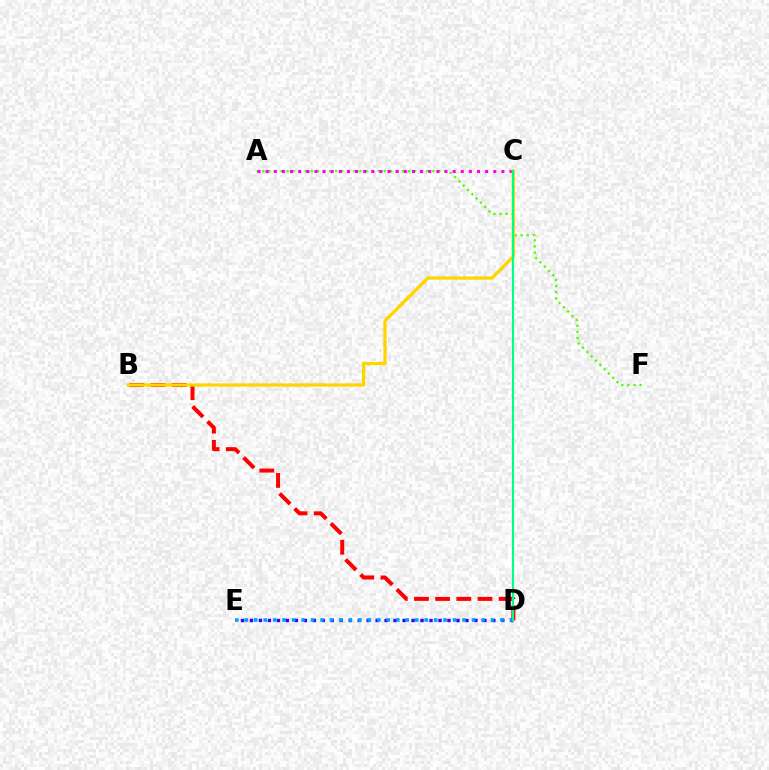{('D', 'E'): [{'color': '#3700ff', 'line_style': 'dotted', 'thickness': 2.44}, {'color': '#009eff', 'line_style': 'dotted', 'thickness': 2.57}], ('A', 'F'): [{'color': '#4fff00', 'line_style': 'dotted', 'thickness': 1.65}], ('B', 'D'): [{'color': '#ff0000', 'line_style': 'dashed', 'thickness': 2.88}], ('A', 'C'): [{'color': '#ff00ed', 'line_style': 'dotted', 'thickness': 2.21}], ('B', 'C'): [{'color': '#ffd500', 'line_style': 'solid', 'thickness': 2.35}], ('C', 'D'): [{'color': '#00ff86', 'line_style': 'solid', 'thickness': 1.51}]}